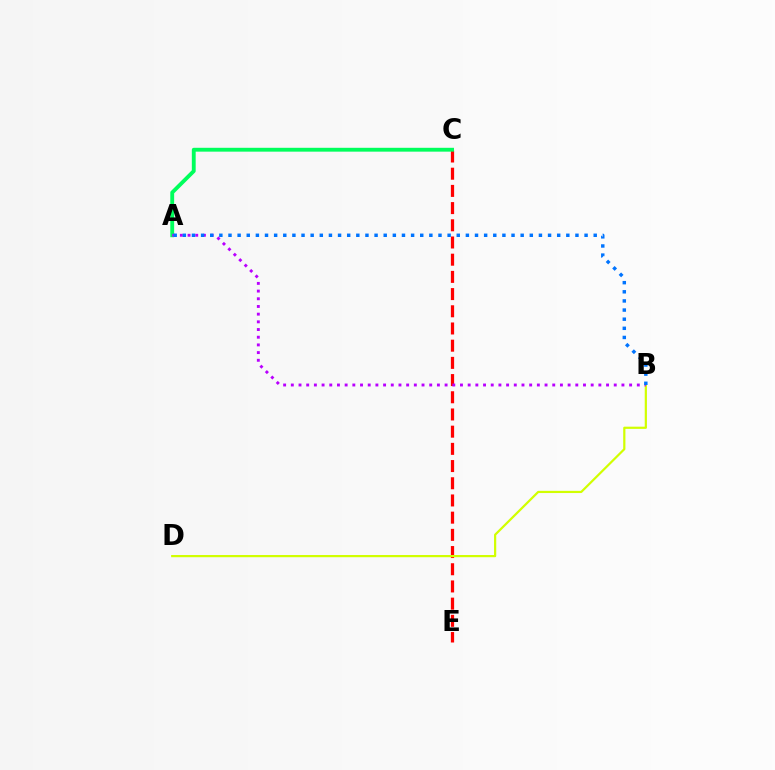{('C', 'E'): [{'color': '#ff0000', 'line_style': 'dashed', 'thickness': 2.34}], ('A', 'C'): [{'color': '#00ff5c', 'line_style': 'solid', 'thickness': 2.77}], ('B', 'D'): [{'color': '#d1ff00', 'line_style': 'solid', 'thickness': 1.59}], ('A', 'B'): [{'color': '#b900ff', 'line_style': 'dotted', 'thickness': 2.09}, {'color': '#0074ff', 'line_style': 'dotted', 'thickness': 2.48}]}